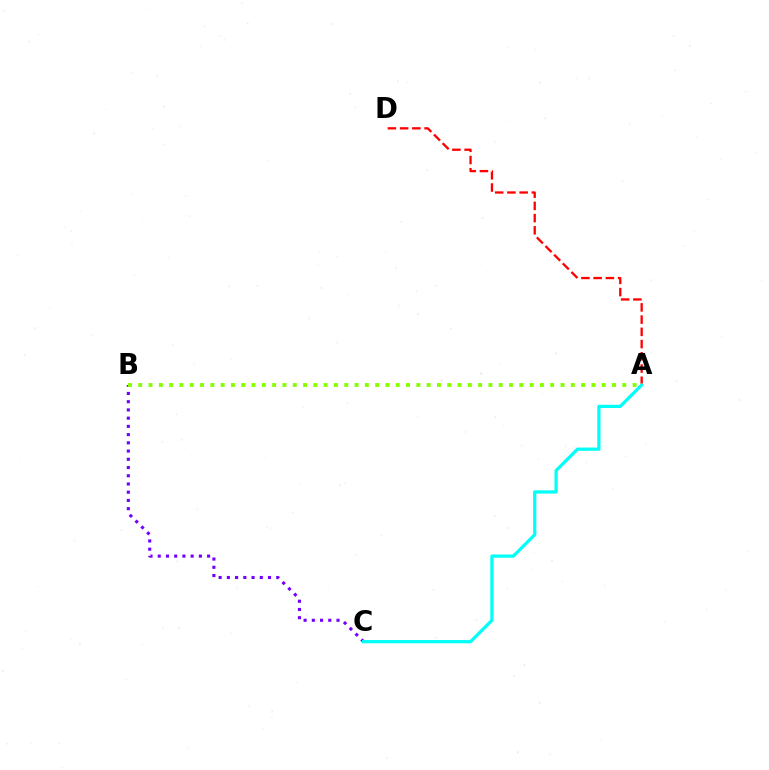{('A', 'D'): [{'color': '#ff0000', 'line_style': 'dashed', 'thickness': 1.66}], ('B', 'C'): [{'color': '#7200ff', 'line_style': 'dotted', 'thickness': 2.24}], ('A', 'C'): [{'color': '#00fff6', 'line_style': 'solid', 'thickness': 2.32}], ('A', 'B'): [{'color': '#84ff00', 'line_style': 'dotted', 'thickness': 2.8}]}